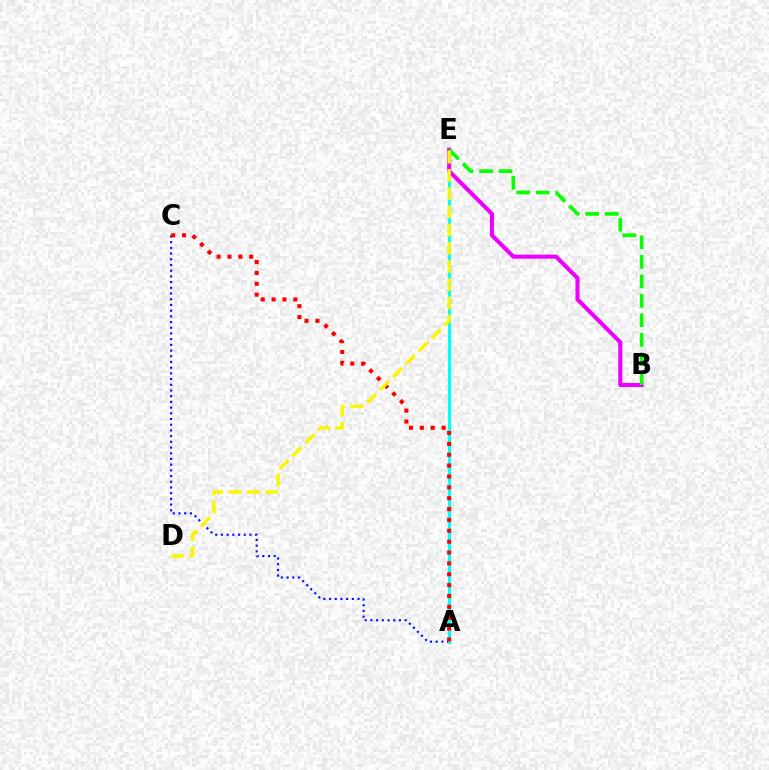{('A', 'C'): [{'color': '#0010ff', 'line_style': 'dotted', 'thickness': 1.55}, {'color': '#ff0000', 'line_style': 'dotted', 'thickness': 2.95}], ('A', 'E'): [{'color': '#00fff6', 'line_style': 'solid', 'thickness': 2.25}], ('B', 'E'): [{'color': '#ee00ff', 'line_style': 'solid', 'thickness': 2.95}, {'color': '#08ff00', 'line_style': 'dashed', 'thickness': 2.65}], ('D', 'E'): [{'color': '#fcf500', 'line_style': 'dashed', 'thickness': 2.47}]}